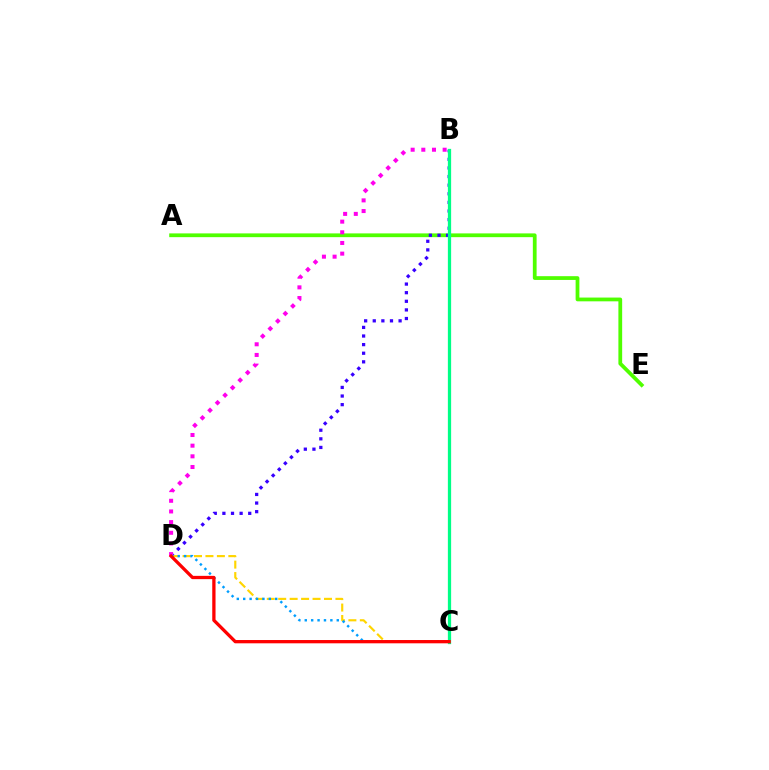{('A', 'E'): [{'color': '#4fff00', 'line_style': 'solid', 'thickness': 2.71}], ('B', 'D'): [{'color': '#3700ff', 'line_style': 'dotted', 'thickness': 2.34}, {'color': '#ff00ed', 'line_style': 'dotted', 'thickness': 2.9}], ('B', 'C'): [{'color': '#00ff86', 'line_style': 'solid', 'thickness': 2.34}], ('C', 'D'): [{'color': '#ffd500', 'line_style': 'dashed', 'thickness': 1.55}, {'color': '#009eff', 'line_style': 'dotted', 'thickness': 1.74}, {'color': '#ff0000', 'line_style': 'solid', 'thickness': 2.37}]}